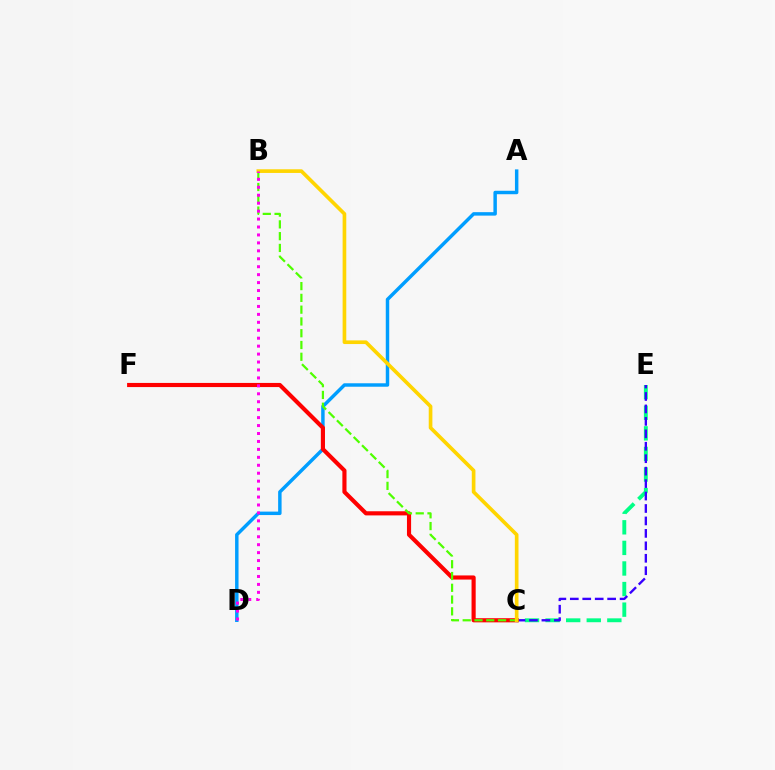{('A', 'D'): [{'color': '#009eff', 'line_style': 'solid', 'thickness': 2.49}], ('C', 'E'): [{'color': '#00ff86', 'line_style': 'dashed', 'thickness': 2.8}, {'color': '#3700ff', 'line_style': 'dashed', 'thickness': 1.69}], ('C', 'F'): [{'color': '#ff0000', 'line_style': 'solid', 'thickness': 2.98}], ('B', 'C'): [{'color': '#4fff00', 'line_style': 'dashed', 'thickness': 1.6}, {'color': '#ffd500', 'line_style': 'solid', 'thickness': 2.64}], ('B', 'D'): [{'color': '#ff00ed', 'line_style': 'dotted', 'thickness': 2.16}]}